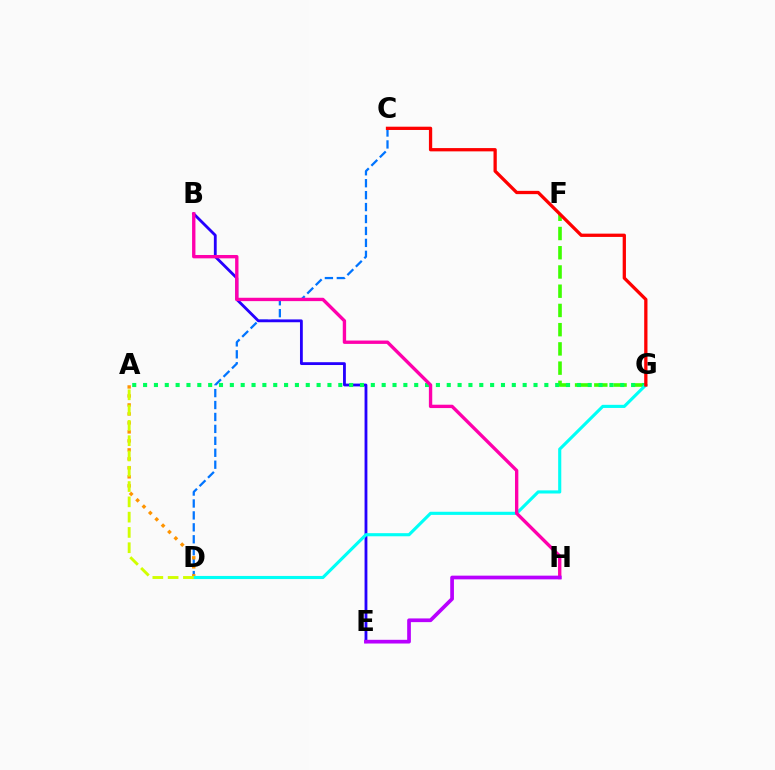{('C', 'D'): [{'color': '#0074ff', 'line_style': 'dashed', 'thickness': 1.62}], ('B', 'E'): [{'color': '#2500ff', 'line_style': 'solid', 'thickness': 2.03}], ('F', 'G'): [{'color': '#3dff00', 'line_style': 'dashed', 'thickness': 2.61}], ('A', 'G'): [{'color': '#00ff5c', 'line_style': 'dotted', 'thickness': 2.95}], ('A', 'D'): [{'color': '#ff9400', 'line_style': 'dotted', 'thickness': 2.44}, {'color': '#d1ff00', 'line_style': 'dashed', 'thickness': 2.08}], ('D', 'G'): [{'color': '#00fff6', 'line_style': 'solid', 'thickness': 2.25}], ('C', 'G'): [{'color': '#ff0000', 'line_style': 'solid', 'thickness': 2.36}], ('B', 'H'): [{'color': '#ff00ac', 'line_style': 'solid', 'thickness': 2.42}], ('E', 'H'): [{'color': '#b900ff', 'line_style': 'solid', 'thickness': 2.67}]}